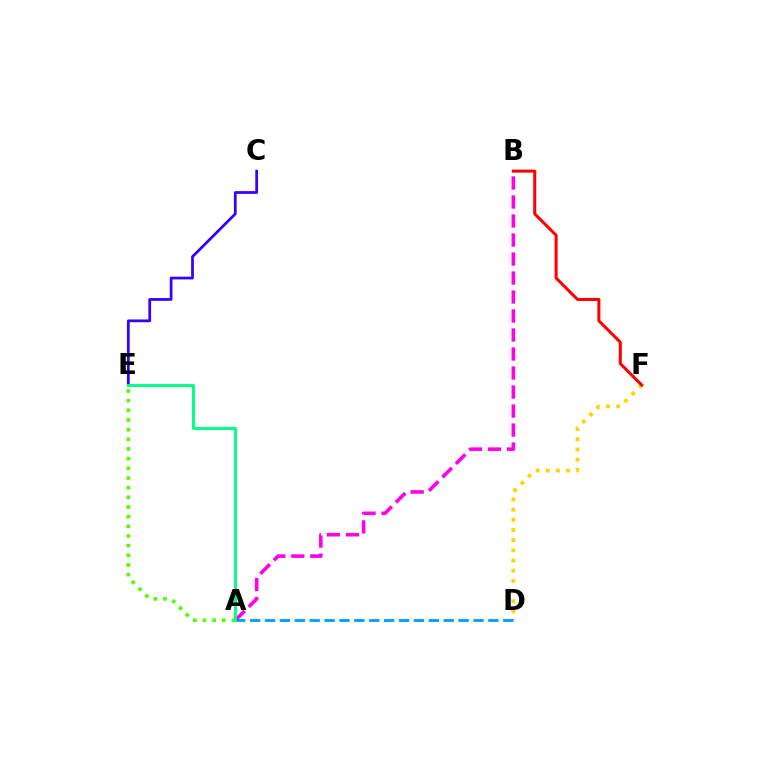{('D', 'F'): [{'color': '#ffd500', 'line_style': 'dotted', 'thickness': 2.76}], ('A', 'D'): [{'color': '#009eff', 'line_style': 'dashed', 'thickness': 2.02}], ('B', 'F'): [{'color': '#ff0000', 'line_style': 'solid', 'thickness': 2.18}], ('A', 'E'): [{'color': '#4fff00', 'line_style': 'dotted', 'thickness': 2.63}, {'color': '#00ff86', 'line_style': 'solid', 'thickness': 2.09}], ('C', 'E'): [{'color': '#3700ff', 'line_style': 'solid', 'thickness': 1.98}], ('A', 'B'): [{'color': '#ff00ed', 'line_style': 'dashed', 'thickness': 2.58}]}